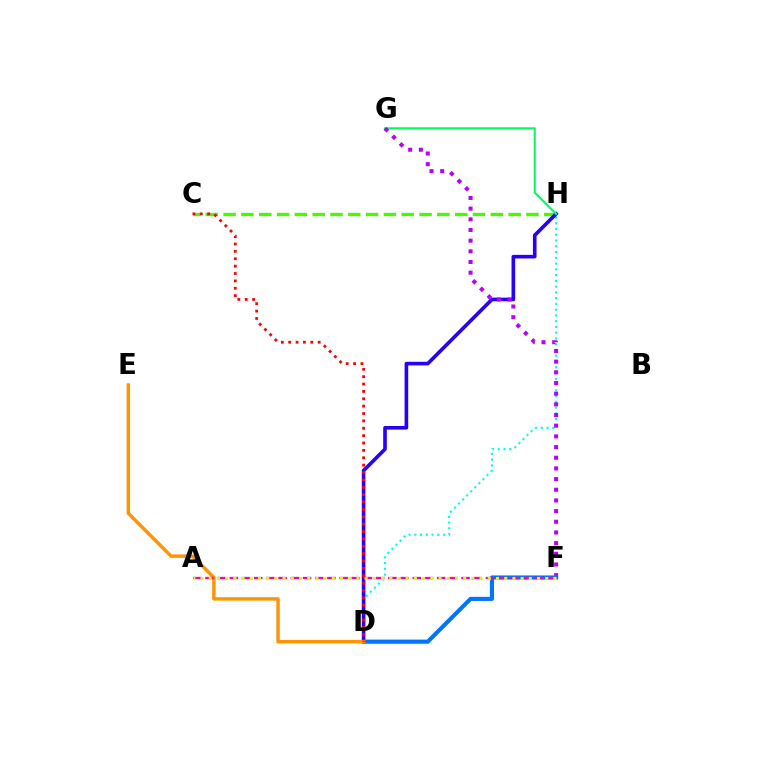{('C', 'H'): [{'color': '#3dff00', 'line_style': 'dashed', 'thickness': 2.42}], ('D', 'H'): [{'color': '#00fff6', 'line_style': 'dotted', 'thickness': 1.56}, {'color': '#2500ff', 'line_style': 'solid', 'thickness': 2.61}], ('G', 'H'): [{'color': '#00ff5c', 'line_style': 'solid', 'thickness': 1.56}], ('F', 'G'): [{'color': '#b900ff', 'line_style': 'dotted', 'thickness': 2.9}], ('D', 'F'): [{'color': '#0074ff', 'line_style': 'solid', 'thickness': 2.97}], ('D', 'E'): [{'color': '#ff9400', 'line_style': 'solid', 'thickness': 2.48}], ('A', 'F'): [{'color': '#ff00ac', 'line_style': 'dashed', 'thickness': 1.66}, {'color': '#d1ff00', 'line_style': 'dotted', 'thickness': 2.23}], ('C', 'D'): [{'color': '#ff0000', 'line_style': 'dotted', 'thickness': 2.0}]}